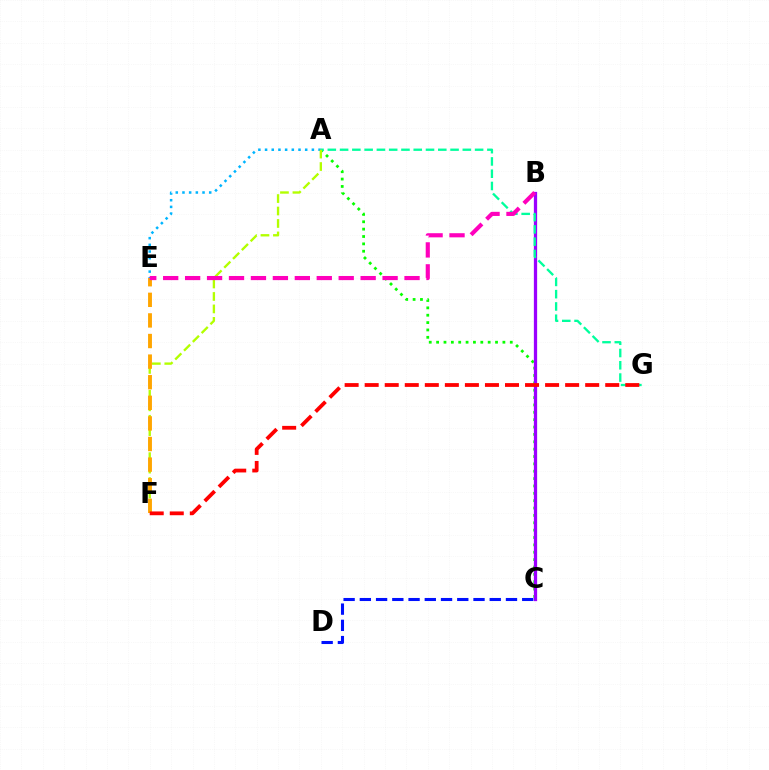{('A', 'C'): [{'color': '#08ff00', 'line_style': 'dotted', 'thickness': 2.0}], ('A', 'E'): [{'color': '#00b5ff', 'line_style': 'dotted', 'thickness': 1.82}], ('C', 'D'): [{'color': '#0010ff', 'line_style': 'dashed', 'thickness': 2.21}], ('B', 'C'): [{'color': '#9b00ff', 'line_style': 'solid', 'thickness': 2.35}], ('A', 'G'): [{'color': '#00ff9d', 'line_style': 'dashed', 'thickness': 1.67}], ('A', 'F'): [{'color': '#b3ff00', 'line_style': 'dashed', 'thickness': 1.69}], ('E', 'F'): [{'color': '#ffa500', 'line_style': 'dashed', 'thickness': 2.8}], ('F', 'G'): [{'color': '#ff0000', 'line_style': 'dashed', 'thickness': 2.72}], ('B', 'E'): [{'color': '#ff00bd', 'line_style': 'dashed', 'thickness': 2.98}]}